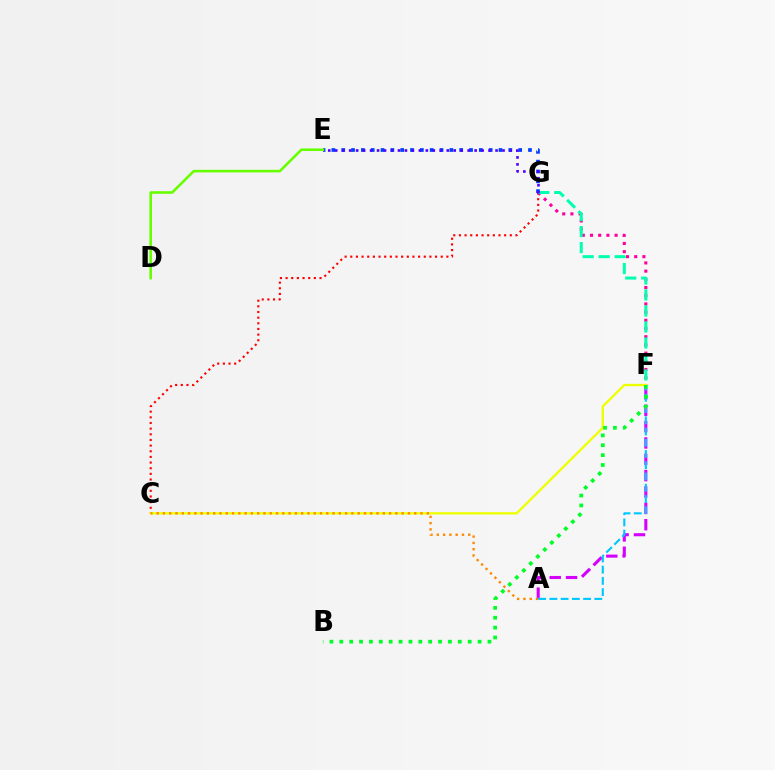{('C', 'G'): [{'color': '#ff0000', 'line_style': 'dotted', 'thickness': 1.54}], ('E', 'G'): [{'color': '#003fff', 'line_style': 'dotted', 'thickness': 2.67}, {'color': '#4f00ff', 'line_style': 'dotted', 'thickness': 1.89}], ('F', 'G'): [{'color': '#ff00a0', 'line_style': 'dotted', 'thickness': 2.23}, {'color': '#00ffaf', 'line_style': 'dashed', 'thickness': 2.17}], ('A', 'F'): [{'color': '#d600ff', 'line_style': 'dashed', 'thickness': 2.22}, {'color': '#00c7ff', 'line_style': 'dashed', 'thickness': 1.53}], ('C', 'F'): [{'color': '#eeff00', 'line_style': 'solid', 'thickness': 1.68}], ('D', 'E'): [{'color': '#66ff00', 'line_style': 'solid', 'thickness': 1.86}], ('A', 'C'): [{'color': '#ff8800', 'line_style': 'dotted', 'thickness': 1.71}], ('B', 'F'): [{'color': '#00ff27', 'line_style': 'dotted', 'thickness': 2.68}]}